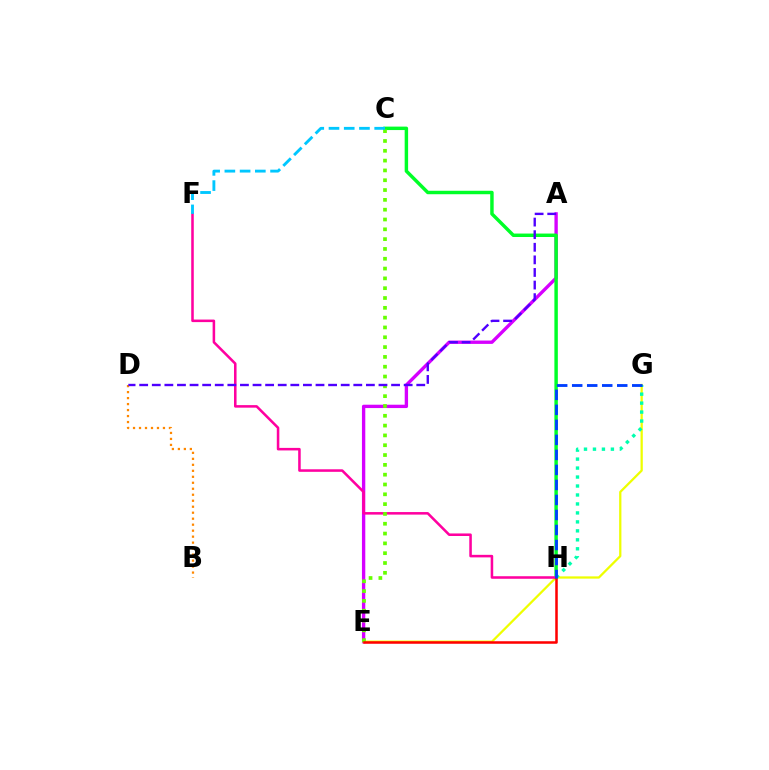{('A', 'E'): [{'color': '#d600ff', 'line_style': 'solid', 'thickness': 2.41}], ('E', 'G'): [{'color': '#eeff00', 'line_style': 'solid', 'thickness': 1.63}], ('C', 'H'): [{'color': '#00ff27', 'line_style': 'solid', 'thickness': 2.48}], ('F', 'H'): [{'color': '#ff00a0', 'line_style': 'solid', 'thickness': 1.83}], ('B', 'D'): [{'color': '#ff8800', 'line_style': 'dotted', 'thickness': 1.63}], ('C', 'E'): [{'color': '#66ff00', 'line_style': 'dotted', 'thickness': 2.67}], ('C', 'F'): [{'color': '#00c7ff', 'line_style': 'dashed', 'thickness': 2.07}], ('E', 'H'): [{'color': '#ff0000', 'line_style': 'solid', 'thickness': 1.82}], ('G', 'H'): [{'color': '#00ffaf', 'line_style': 'dotted', 'thickness': 2.44}, {'color': '#003fff', 'line_style': 'dashed', 'thickness': 2.04}], ('A', 'D'): [{'color': '#4f00ff', 'line_style': 'dashed', 'thickness': 1.71}]}